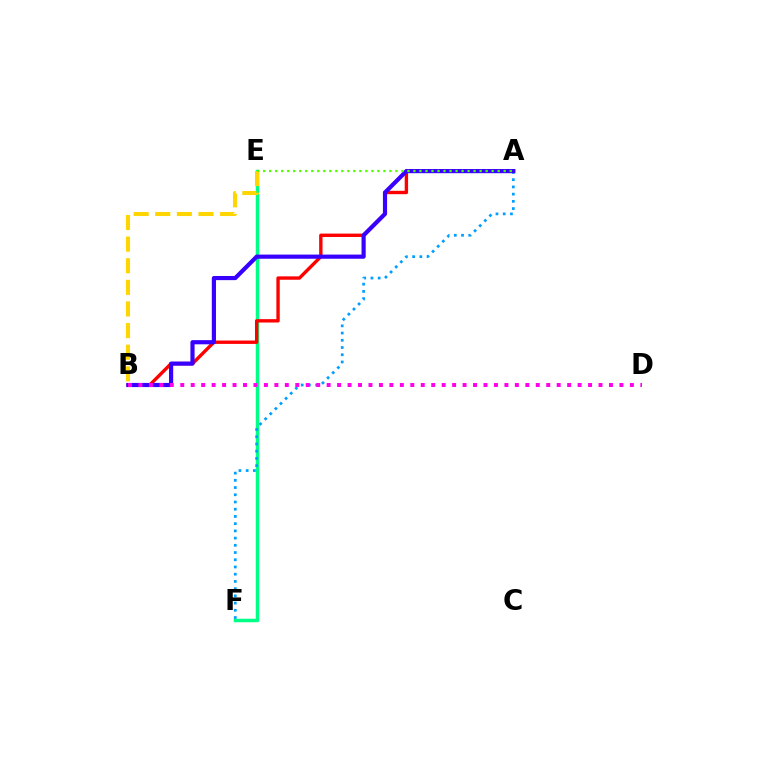{('E', 'F'): [{'color': '#00ff86', 'line_style': 'solid', 'thickness': 2.5}], ('A', 'F'): [{'color': '#009eff', 'line_style': 'dotted', 'thickness': 1.96}], ('A', 'B'): [{'color': '#ff0000', 'line_style': 'solid', 'thickness': 2.43}, {'color': '#3700ff', 'line_style': 'solid', 'thickness': 2.99}], ('B', 'E'): [{'color': '#ffd500', 'line_style': 'dashed', 'thickness': 2.94}], ('B', 'D'): [{'color': '#ff00ed', 'line_style': 'dotted', 'thickness': 2.84}], ('A', 'E'): [{'color': '#4fff00', 'line_style': 'dotted', 'thickness': 1.63}]}